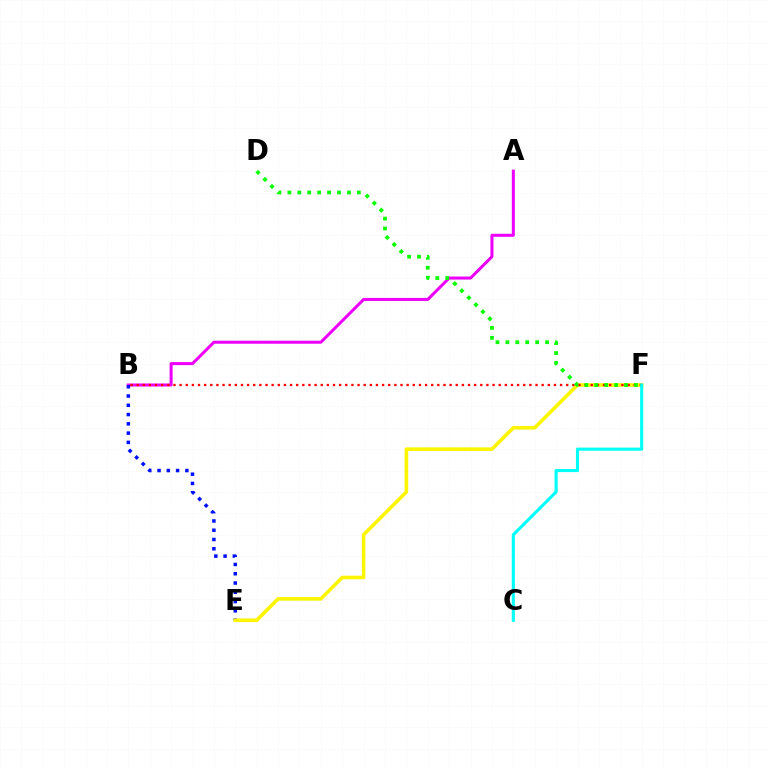{('A', 'B'): [{'color': '#ee00ff', 'line_style': 'solid', 'thickness': 2.18}], ('B', 'E'): [{'color': '#0010ff', 'line_style': 'dotted', 'thickness': 2.52}], ('E', 'F'): [{'color': '#fcf500', 'line_style': 'solid', 'thickness': 2.57}], ('B', 'F'): [{'color': '#ff0000', 'line_style': 'dotted', 'thickness': 1.67}], ('C', 'F'): [{'color': '#00fff6', 'line_style': 'solid', 'thickness': 2.23}], ('D', 'F'): [{'color': '#08ff00', 'line_style': 'dotted', 'thickness': 2.7}]}